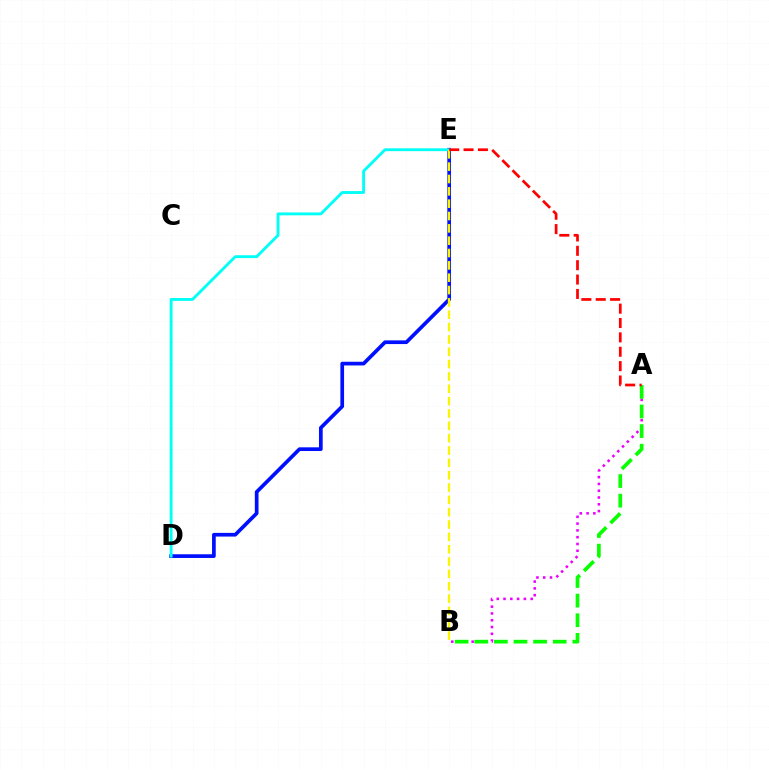{('A', 'B'): [{'color': '#ee00ff', 'line_style': 'dotted', 'thickness': 1.84}, {'color': '#08ff00', 'line_style': 'dashed', 'thickness': 2.66}], ('D', 'E'): [{'color': '#0010ff', 'line_style': 'solid', 'thickness': 2.66}, {'color': '#00fff6', 'line_style': 'solid', 'thickness': 2.06}], ('B', 'E'): [{'color': '#fcf500', 'line_style': 'dashed', 'thickness': 1.68}], ('A', 'E'): [{'color': '#ff0000', 'line_style': 'dashed', 'thickness': 1.95}]}